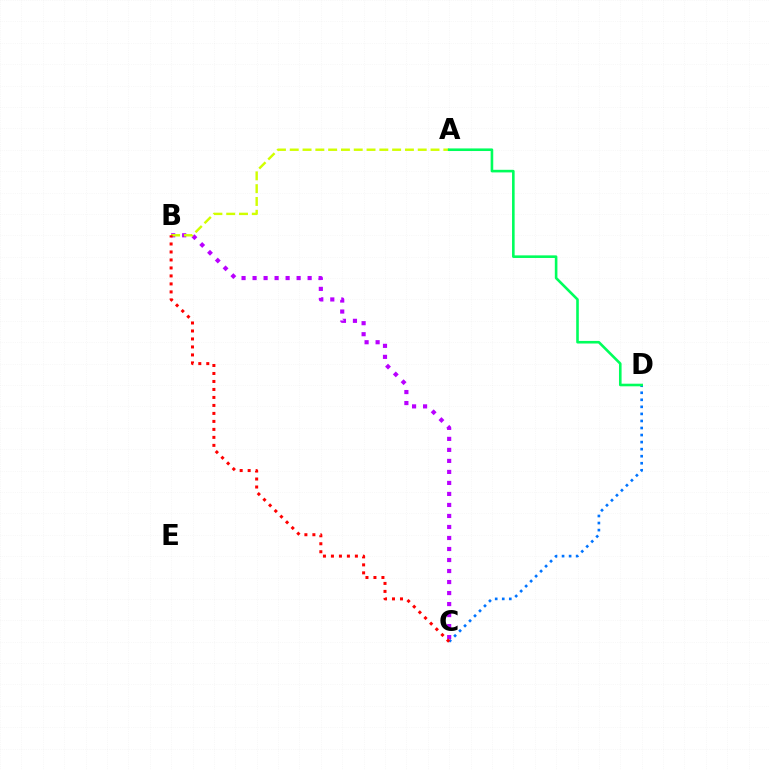{('C', 'D'): [{'color': '#0074ff', 'line_style': 'dotted', 'thickness': 1.91}], ('B', 'C'): [{'color': '#b900ff', 'line_style': 'dotted', 'thickness': 2.99}, {'color': '#ff0000', 'line_style': 'dotted', 'thickness': 2.17}], ('A', 'B'): [{'color': '#d1ff00', 'line_style': 'dashed', 'thickness': 1.74}], ('A', 'D'): [{'color': '#00ff5c', 'line_style': 'solid', 'thickness': 1.88}]}